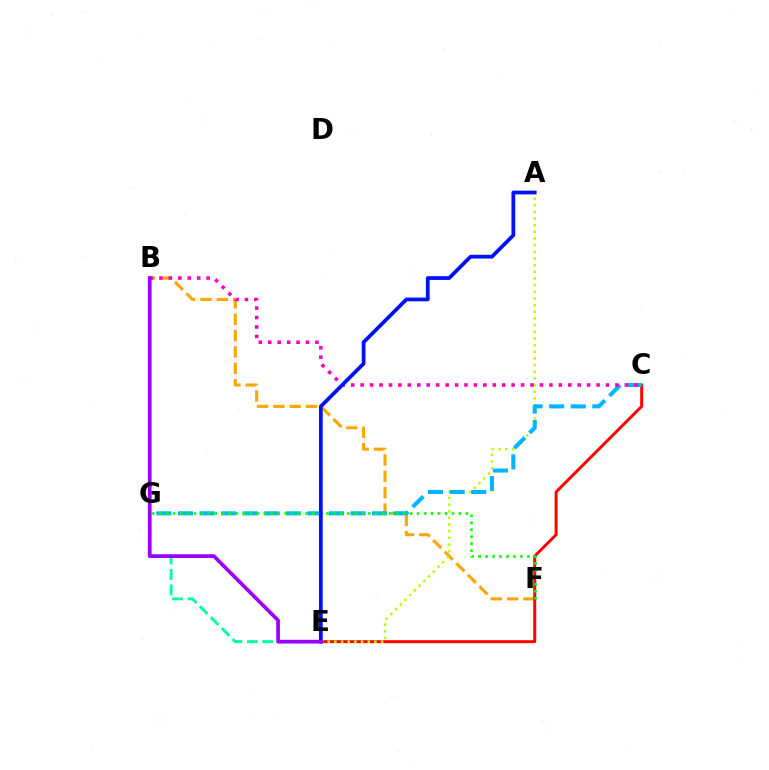{('B', 'F'): [{'color': '#ffa500', 'line_style': 'dashed', 'thickness': 2.22}], ('C', 'E'): [{'color': '#ff0000', 'line_style': 'solid', 'thickness': 2.13}], ('A', 'E'): [{'color': '#b3ff00', 'line_style': 'dotted', 'thickness': 1.81}, {'color': '#0010ff', 'line_style': 'solid', 'thickness': 2.7}], ('C', 'G'): [{'color': '#00b5ff', 'line_style': 'dashed', 'thickness': 2.93}], ('F', 'G'): [{'color': '#08ff00', 'line_style': 'dotted', 'thickness': 1.89}], ('B', 'C'): [{'color': '#ff00bd', 'line_style': 'dotted', 'thickness': 2.56}], ('E', 'G'): [{'color': '#00ff9d', 'line_style': 'dashed', 'thickness': 2.1}], ('B', 'E'): [{'color': '#9b00ff', 'line_style': 'solid', 'thickness': 2.68}]}